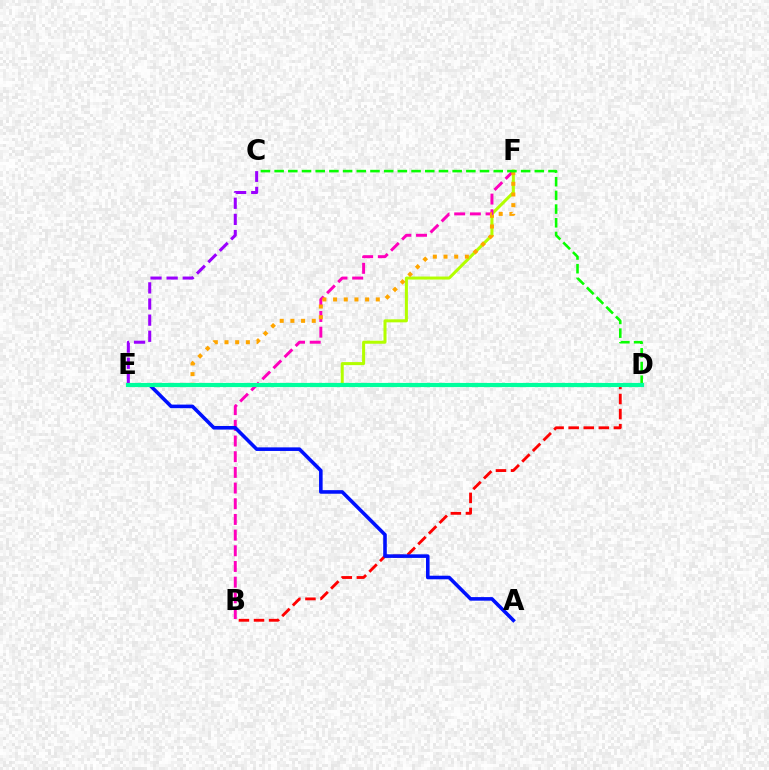{('E', 'F'): [{'color': '#b3ff00', 'line_style': 'solid', 'thickness': 2.18}, {'color': '#ffa500', 'line_style': 'dotted', 'thickness': 2.9}], ('D', 'E'): [{'color': '#00b5ff', 'line_style': 'dotted', 'thickness': 2.16}, {'color': '#00ff9d', 'line_style': 'solid', 'thickness': 2.99}], ('B', 'D'): [{'color': '#ff0000', 'line_style': 'dashed', 'thickness': 2.05}], ('B', 'F'): [{'color': '#ff00bd', 'line_style': 'dashed', 'thickness': 2.13}], ('A', 'E'): [{'color': '#0010ff', 'line_style': 'solid', 'thickness': 2.58}], ('C', 'D'): [{'color': '#08ff00', 'line_style': 'dashed', 'thickness': 1.86}], ('C', 'E'): [{'color': '#9b00ff', 'line_style': 'dashed', 'thickness': 2.19}]}